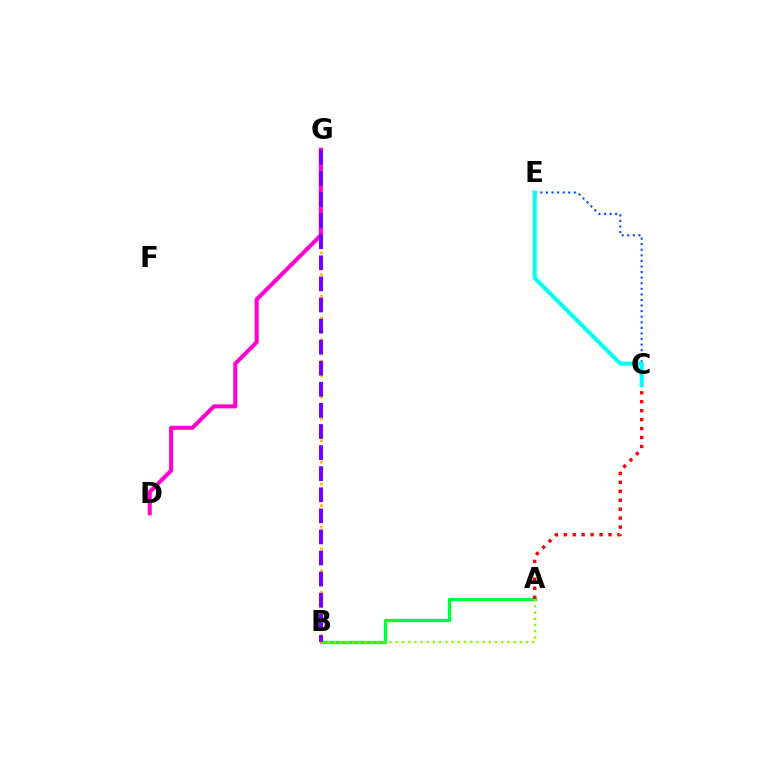{('C', 'E'): [{'color': '#004bff', 'line_style': 'dotted', 'thickness': 1.52}, {'color': '#00fff6', 'line_style': 'solid', 'thickness': 2.93}], ('A', 'B'): [{'color': '#00ff39', 'line_style': 'solid', 'thickness': 2.38}, {'color': '#84ff00', 'line_style': 'dotted', 'thickness': 1.69}], ('A', 'C'): [{'color': '#ff0000', 'line_style': 'dotted', 'thickness': 2.43}], ('B', 'G'): [{'color': '#ffbd00', 'line_style': 'dotted', 'thickness': 1.96}, {'color': '#7200ff', 'line_style': 'dashed', 'thickness': 2.86}], ('D', 'G'): [{'color': '#ff00cf', 'line_style': 'solid', 'thickness': 2.91}]}